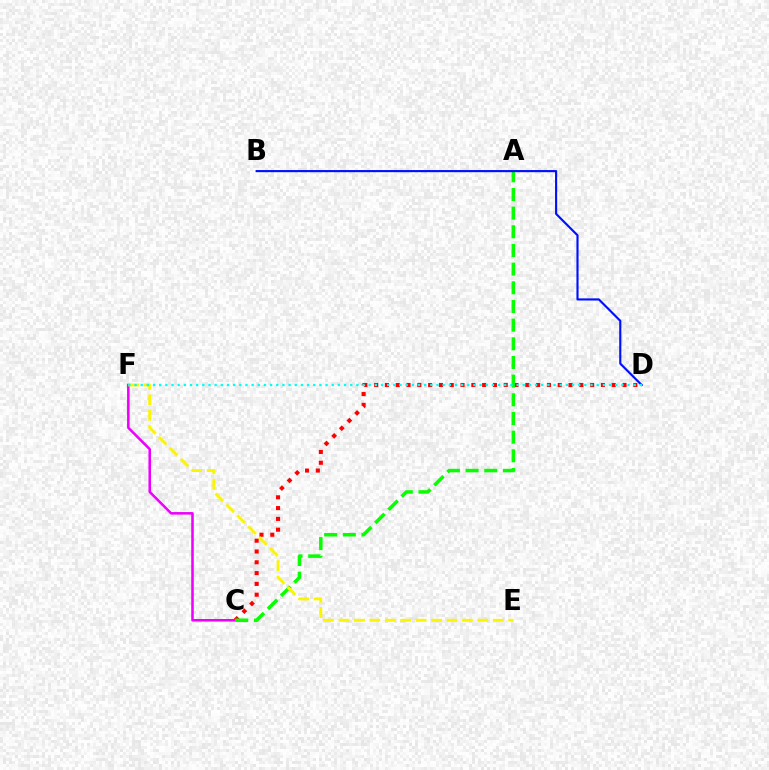{('C', 'D'): [{'color': '#ff0000', 'line_style': 'dotted', 'thickness': 2.93}], ('C', 'F'): [{'color': '#ee00ff', 'line_style': 'solid', 'thickness': 1.84}], ('A', 'C'): [{'color': '#08ff00', 'line_style': 'dashed', 'thickness': 2.54}], ('E', 'F'): [{'color': '#fcf500', 'line_style': 'dashed', 'thickness': 2.1}], ('B', 'D'): [{'color': '#0010ff', 'line_style': 'solid', 'thickness': 1.54}], ('D', 'F'): [{'color': '#00fff6', 'line_style': 'dotted', 'thickness': 1.67}]}